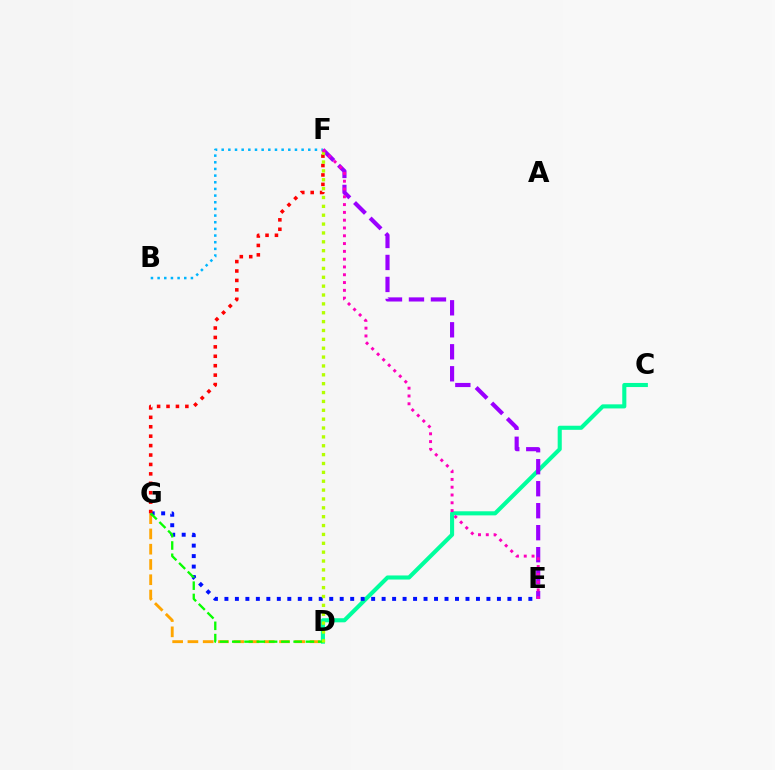{('B', 'F'): [{'color': '#00b5ff', 'line_style': 'dotted', 'thickness': 1.81}], ('C', 'D'): [{'color': '#00ff9d', 'line_style': 'solid', 'thickness': 2.94}], ('D', 'G'): [{'color': '#ffa500', 'line_style': 'dashed', 'thickness': 2.07}, {'color': '#08ff00', 'line_style': 'dashed', 'thickness': 1.67}], ('E', 'G'): [{'color': '#0010ff', 'line_style': 'dotted', 'thickness': 2.85}], ('E', 'F'): [{'color': '#9b00ff', 'line_style': 'dashed', 'thickness': 2.99}, {'color': '#ff00bd', 'line_style': 'dotted', 'thickness': 2.12}], ('F', 'G'): [{'color': '#ff0000', 'line_style': 'dotted', 'thickness': 2.56}], ('D', 'F'): [{'color': '#b3ff00', 'line_style': 'dotted', 'thickness': 2.41}]}